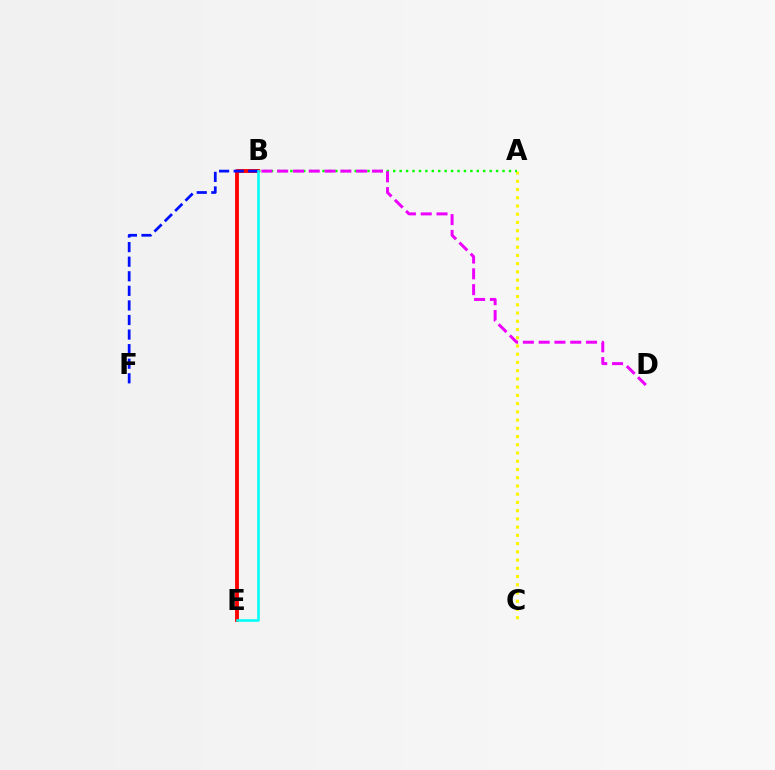{('A', 'C'): [{'color': '#fcf500', 'line_style': 'dotted', 'thickness': 2.24}], ('A', 'B'): [{'color': '#08ff00', 'line_style': 'dotted', 'thickness': 1.75}], ('B', 'E'): [{'color': '#ff0000', 'line_style': 'solid', 'thickness': 2.77}, {'color': '#00fff6', 'line_style': 'solid', 'thickness': 1.85}], ('B', 'F'): [{'color': '#0010ff', 'line_style': 'dashed', 'thickness': 1.98}], ('B', 'D'): [{'color': '#ee00ff', 'line_style': 'dashed', 'thickness': 2.15}]}